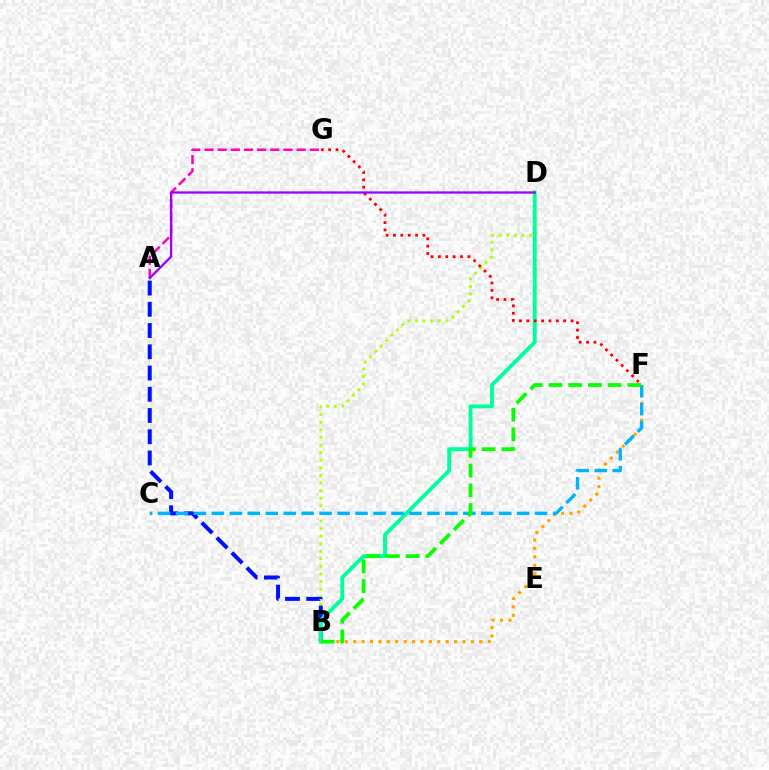{('B', 'D'): [{'color': '#b3ff00', 'line_style': 'dotted', 'thickness': 2.06}, {'color': '#00ff9d', 'line_style': 'solid', 'thickness': 2.8}], ('B', 'F'): [{'color': '#ffa500', 'line_style': 'dotted', 'thickness': 2.29}, {'color': '#08ff00', 'line_style': 'dashed', 'thickness': 2.68}], ('A', 'B'): [{'color': '#0010ff', 'line_style': 'dashed', 'thickness': 2.88}], ('C', 'F'): [{'color': '#00b5ff', 'line_style': 'dashed', 'thickness': 2.44}], ('A', 'G'): [{'color': '#ff00bd', 'line_style': 'dashed', 'thickness': 1.79}], ('F', 'G'): [{'color': '#ff0000', 'line_style': 'dotted', 'thickness': 2.0}], ('A', 'D'): [{'color': '#9b00ff', 'line_style': 'solid', 'thickness': 1.64}]}